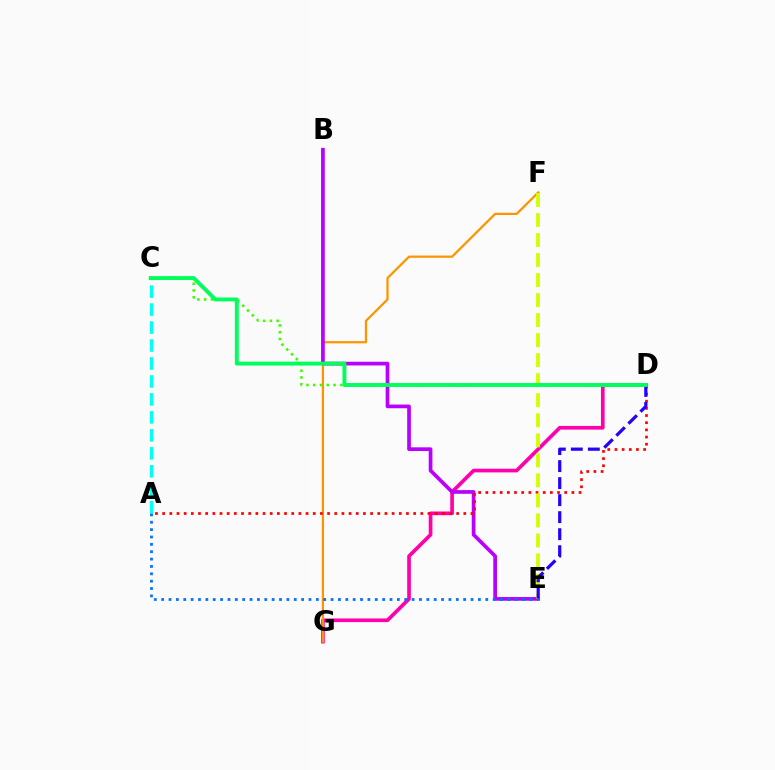{('D', 'G'): [{'color': '#ff00ac', 'line_style': 'solid', 'thickness': 2.65}], ('F', 'G'): [{'color': '#ff9400', 'line_style': 'solid', 'thickness': 1.61}], ('C', 'D'): [{'color': '#3dff00', 'line_style': 'dotted', 'thickness': 1.84}, {'color': '#00ff5c', 'line_style': 'solid', 'thickness': 2.81}], ('B', 'E'): [{'color': '#b900ff', 'line_style': 'solid', 'thickness': 2.67}], ('A', 'D'): [{'color': '#ff0000', 'line_style': 'dotted', 'thickness': 1.95}], ('A', 'C'): [{'color': '#00fff6', 'line_style': 'dashed', 'thickness': 2.44}], ('E', 'F'): [{'color': '#d1ff00', 'line_style': 'dashed', 'thickness': 2.72}], ('D', 'E'): [{'color': '#2500ff', 'line_style': 'dashed', 'thickness': 2.31}], ('A', 'E'): [{'color': '#0074ff', 'line_style': 'dotted', 'thickness': 2.0}]}